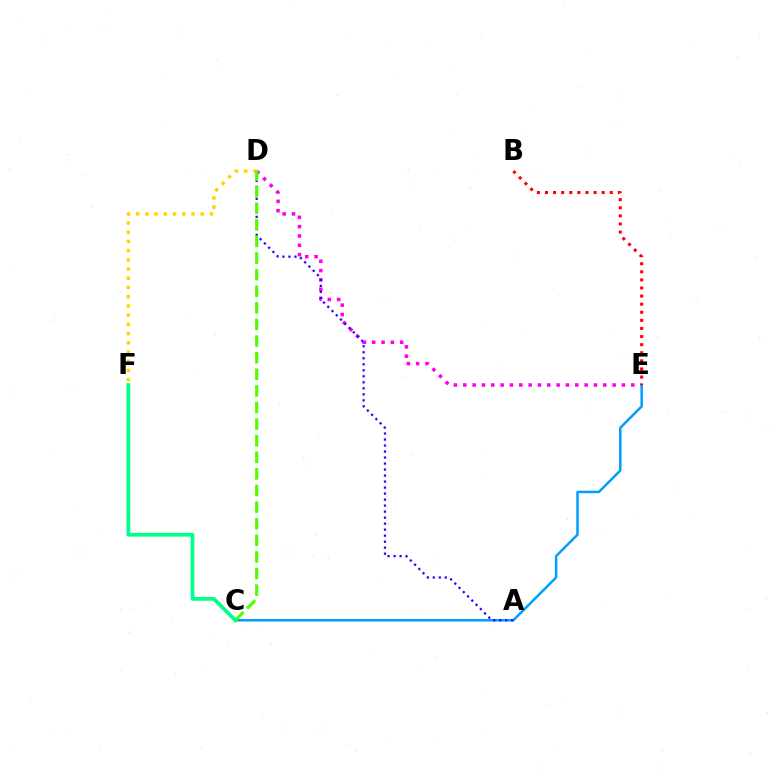{('D', 'E'): [{'color': '#ff00ed', 'line_style': 'dotted', 'thickness': 2.54}], ('C', 'E'): [{'color': '#009eff', 'line_style': 'solid', 'thickness': 1.79}], ('A', 'D'): [{'color': '#3700ff', 'line_style': 'dotted', 'thickness': 1.63}], ('B', 'E'): [{'color': '#ff0000', 'line_style': 'dotted', 'thickness': 2.2}], ('D', 'F'): [{'color': '#ffd500', 'line_style': 'dotted', 'thickness': 2.5}], ('C', 'D'): [{'color': '#4fff00', 'line_style': 'dashed', 'thickness': 2.26}], ('C', 'F'): [{'color': '#00ff86', 'line_style': 'solid', 'thickness': 2.69}]}